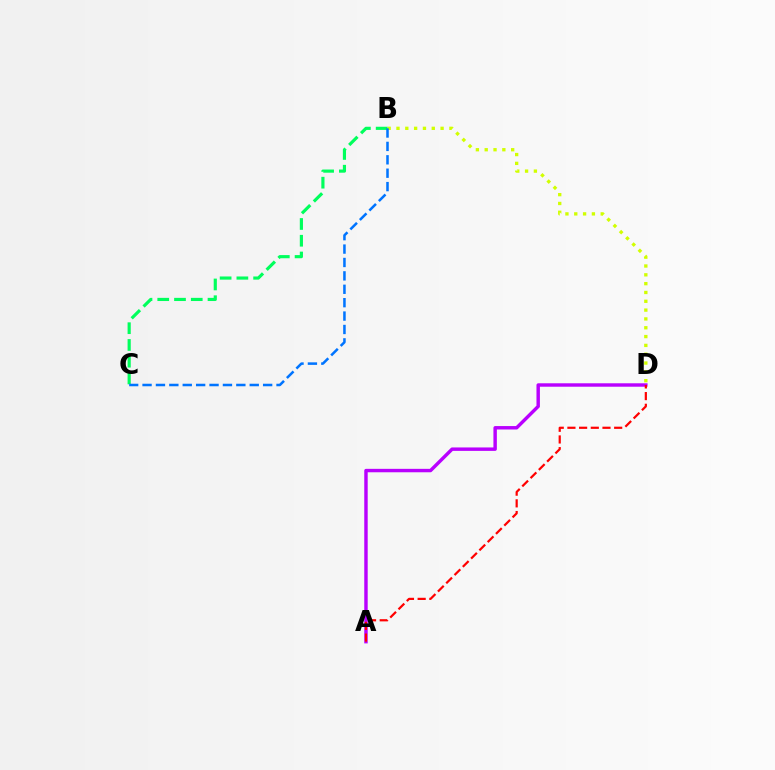{('B', 'D'): [{'color': '#d1ff00', 'line_style': 'dotted', 'thickness': 2.4}], ('A', 'D'): [{'color': '#b900ff', 'line_style': 'solid', 'thickness': 2.47}, {'color': '#ff0000', 'line_style': 'dashed', 'thickness': 1.59}], ('B', 'C'): [{'color': '#00ff5c', 'line_style': 'dashed', 'thickness': 2.28}, {'color': '#0074ff', 'line_style': 'dashed', 'thickness': 1.82}]}